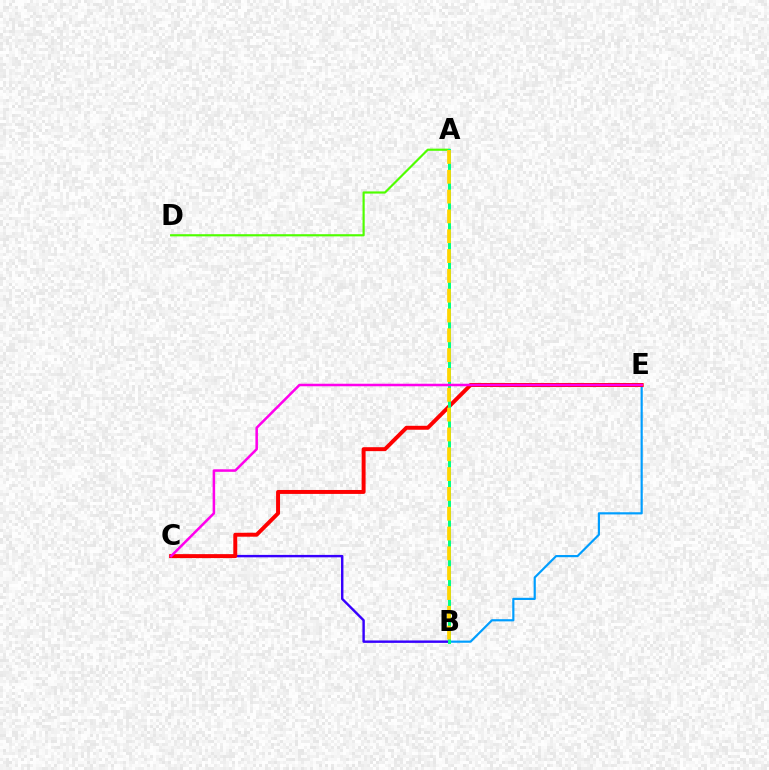{('B', 'E'): [{'color': '#009eff', 'line_style': 'solid', 'thickness': 1.57}], ('A', 'D'): [{'color': '#4fff00', 'line_style': 'solid', 'thickness': 1.57}], ('B', 'C'): [{'color': '#3700ff', 'line_style': 'solid', 'thickness': 1.74}], ('C', 'E'): [{'color': '#ff0000', 'line_style': 'solid', 'thickness': 2.84}, {'color': '#ff00ed', 'line_style': 'solid', 'thickness': 1.82}], ('A', 'B'): [{'color': '#00ff86', 'line_style': 'solid', 'thickness': 2.15}, {'color': '#ffd500', 'line_style': 'dashed', 'thickness': 2.69}]}